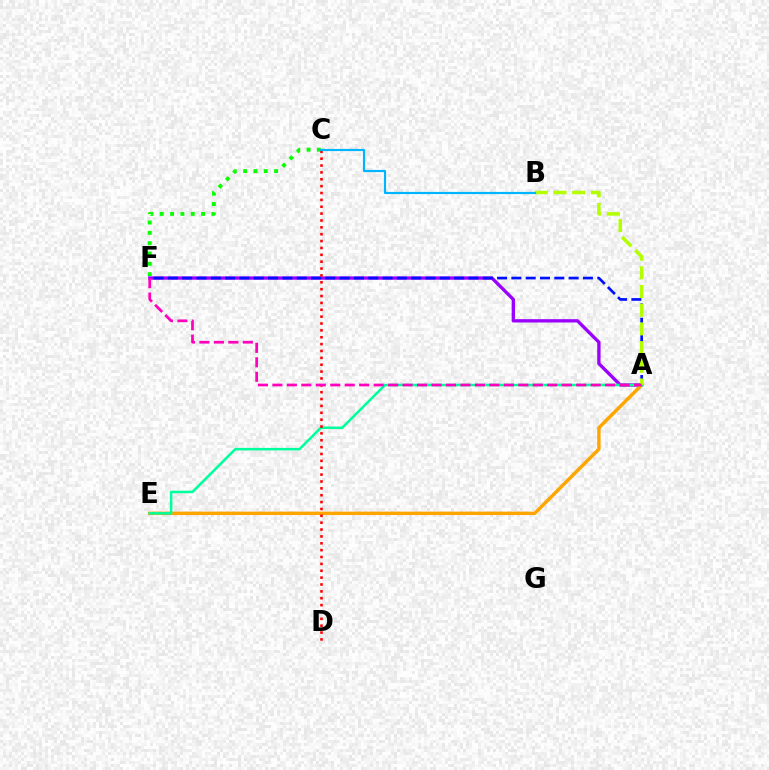{('C', 'F'): [{'color': '#08ff00', 'line_style': 'dotted', 'thickness': 2.81}], ('A', 'F'): [{'color': '#9b00ff', 'line_style': 'solid', 'thickness': 2.39}, {'color': '#0010ff', 'line_style': 'dashed', 'thickness': 1.94}, {'color': '#ff00bd', 'line_style': 'dashed', 'thickness': 1.97}], ('A', 'E'): [{'color': '#ffa500', 'line_style': 'solid', 'thickness': 2.47}, {'color': '#00ff9d', 'line_style': 'solid', 'thickness': 1.82}], ('A', 'B'): [{'color': '#b3ff00', 'line_style': 'dashed', 'thickness': 2.54}], ('C', 'D'): [{'color': '#ff0000', 'line_style': 'dotted', 'thickness': 1.87}], ('B', 'C'): [{'color': '#00b5ff', 'line_style': 'solid', 'thickness': 1.57}]}